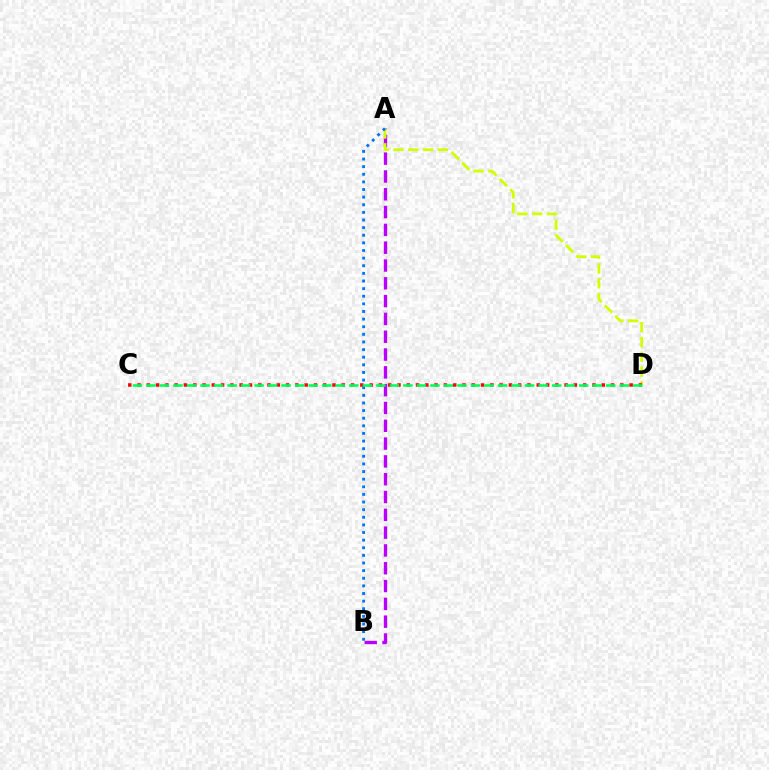{('A', 'B'): [{'color': '#b900ff', 'line_style': 'dashed', 'thickness': 2.42}, {'color': '#0074ff', 'line_style': 'dotted', 'thickness': 2.07}], ('A', 'D'): [{'color': '#d1ff00', 'line_style': 'dashed', 'thickness': 2.01}], ('C', 'D'): [{'color': '#ff0000', 'line_style': 'dotted', 'thickness': 2.52}, {'color': '#00ff5c', 'line_style': 'dashed', 'thickness': 1.84}]}